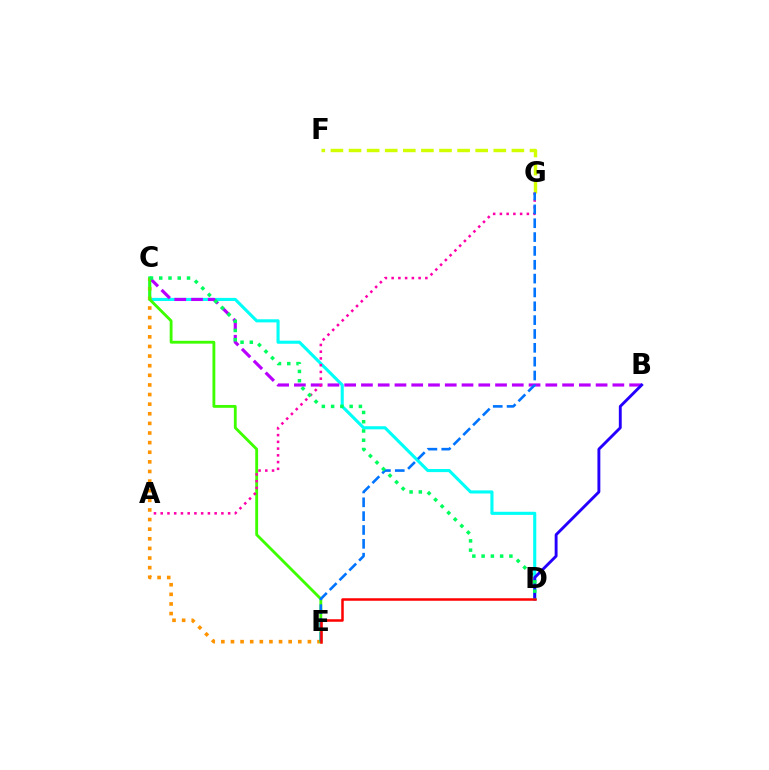{('C', 'D'): [{'color': '#00fff6', 'line_style': 'solid', 'thickness': 2.23}, {'color': '#00ff5c', 'line_style': 'dotted', 'thickness': 2.52}], ('C', 'E'): [{'color': '#ff9400', 'line_style': 'dotted', 'thickness': 2.61}, {'color': '#3dff00', 'line_style': 'solid', 'thickness': 2.04}], ('B', 'C'): [{'color': '#b900ff', 'line_style': 'dashed', 'thickness': 2.28}], ('B', 'D'): [{'color': '#2500ff', 'line_style': 'solid', 'thickness': 2.08}], ('F', 'G'): [{'color': '#d1ff00', 'line_style': 'dashed', 'thickness': 2.46}], ('A', 'G'): [{'color': '#ff00ac', 'line_style': 'dotted', 'thickness': 1.83}], ('E', 'G'): [{'color': '#0074ff', 'line_style': 'dashed', 'thickness': 1.88}], ('D', 'E'): [{'color': '#ff0000', 'line_style': 'solid', 'thickness': 1.81}]}